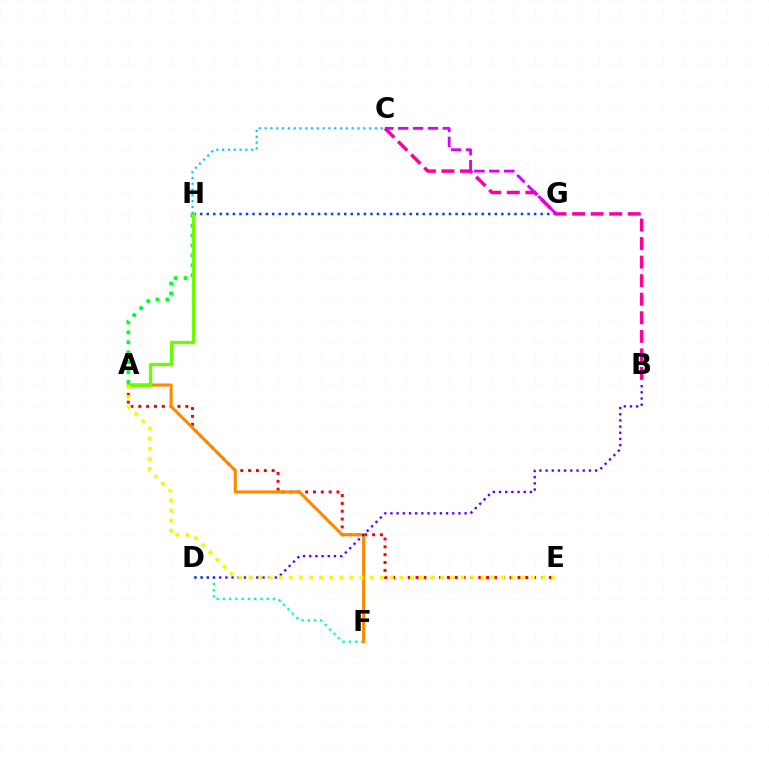{('G', 'H'): [{'color': '#003fff', 'line_style': 'dotted', 'thickness': 1.78}], ('A', 'E'): [{'color': '#ff0000', 'line_style': 'dotted', 'thickness': 2.13}, {'color': '#eeff00', 'line_style': 'dotted', 'thickness': 2.74}], ('B', 'C'): [{'color': '#ff00a0', 'line_style': 'dashed', 'thickness': 2.52}], ('D', 'F'): [{'color': '#00ffaf', 'line_style': 'dotted', 'thickness': 1.7}], ('C', 'G'): [{'color': '#d600ff', 'line_style': 'dashed', 'thickness': 2.02}], ('A', 'F'): [{'color': '#ff8800', 'line_style': 'solid', 'thickness': 2.21}], ('A', 'H'): [{'color': '#00ff27', 'line_style': 'dotted', 'thickness': 2.69}, {'color': '#66ff00', 'line_style': 'solid', 'thickness': 2.37}], ('B', 'D'): [{'color': '#4f00ff', 'line_style': 'dotted', 'thickness': 1.68}], ('C', 'H'): [{'color': '#00c7ff', 'line_style': 'dotted', 'thickness': 1.58}]}